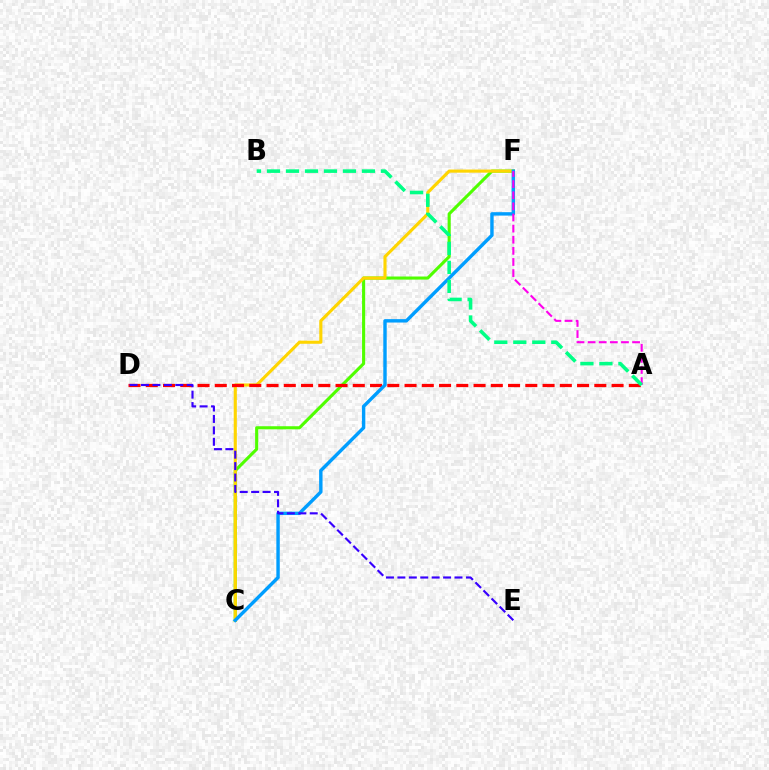{('C', 'F'): [{'color': '#4fff00', 'line_style': 'solid', 'thickness': 2.23}, {'color': '#ffd500', 'line_style': 'solid', 'thickness': 2.25}, {'color': '#009eff', 'line_style': 'solid', 'thickness': 2.45}], ('A', 'D'): [{'color': '#ff0000', 'line_style': 'dashed', 'thickness': 2.34}], ('D', 'E'): [{'color': '#3700ff', 'line_style': 'dashed', 'thickness': 1.55}], ('A', 'F'): [{'color': '#ff00ed', 'line_style': 'dashed', 'thickness': 1.51}], ('A', 'B'): [{'color': '#00ff86', 'line_style': 'dashed', 'thickness': 2.58}]}